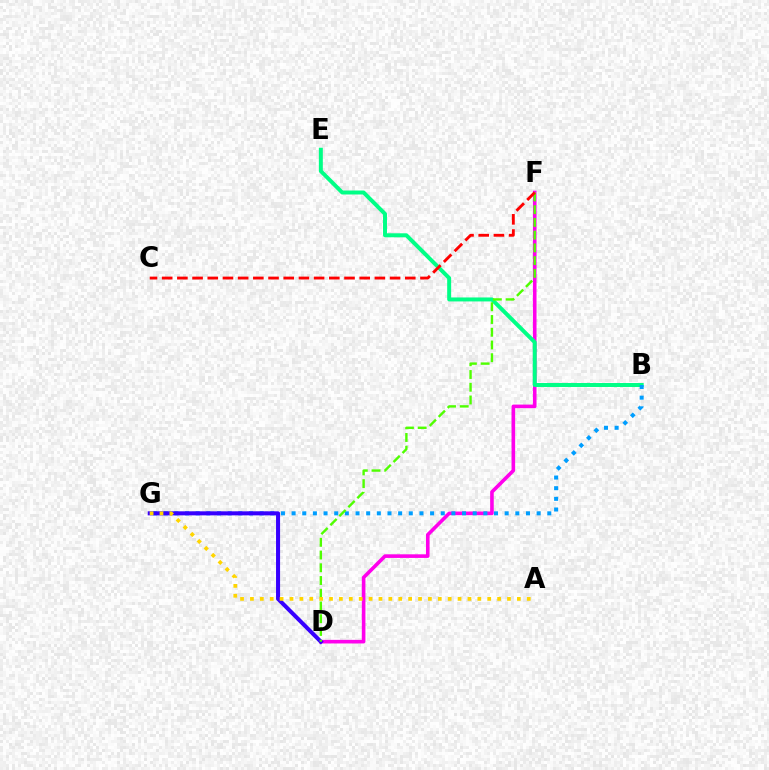{('D', 'F'): [{'color': '#ff00ed', 'line_style': 'solid', 'thickness': 2.59}, {'color': '#4fff00', 'line_style': 'dashed', 'thickness': 1.73}], ('B', 'E'): [{'color': '#00ff86', 'line_style': 'solid', 'thickness': 2.86}], ('B', 'G'): [{'color': '#009eff', 'line_style': 'dotted', 'thickness': 2.89}], ('D', 'G'): [{'color': '#3700ff', 'line_style': 'solid', 'thickness': 2.91}], ('C', 'F'): [{'color': '#ff0000', 'line_style': 'dashed', 'thickness': 2.06}], ('A', 'G'): [{'color': '#ffd500', 'line_style': 'dotted', 'thickness': 2.69}]}